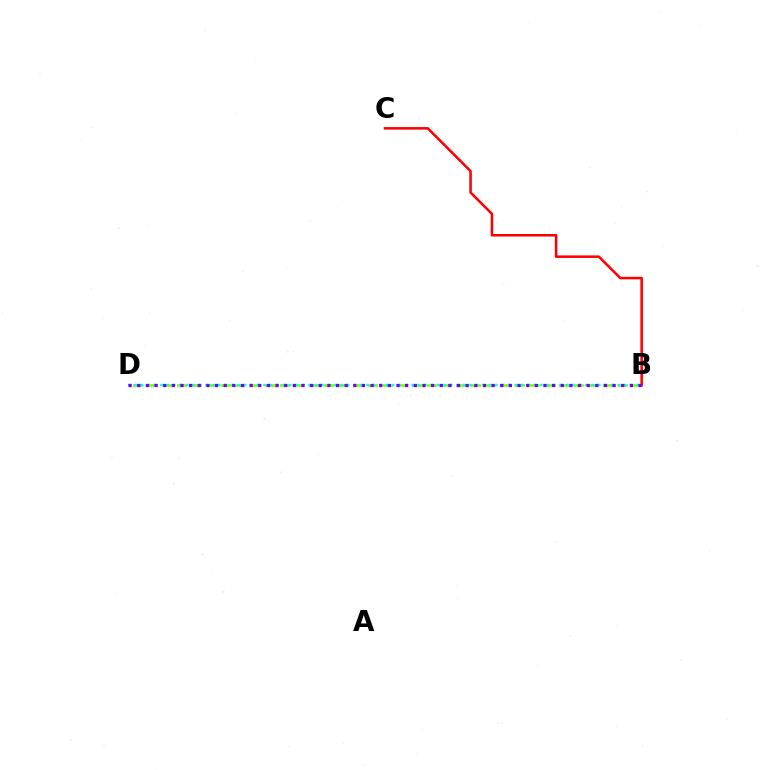{('B', 'D'): [{'color': '#84ff00', 'line_style': 'dashed', 'thickness': 1.99}, {'color': '#00fff6', 'line_style': 'dotted', 'thickness': 1.75}, {'color': '#7200ff', 'line_style': 'dotted', 'thickness': 2.35}], ('B', 'C'): [{'color': '#ff0000', 'line_style': 'solid', 'thickness': 1.84}]}